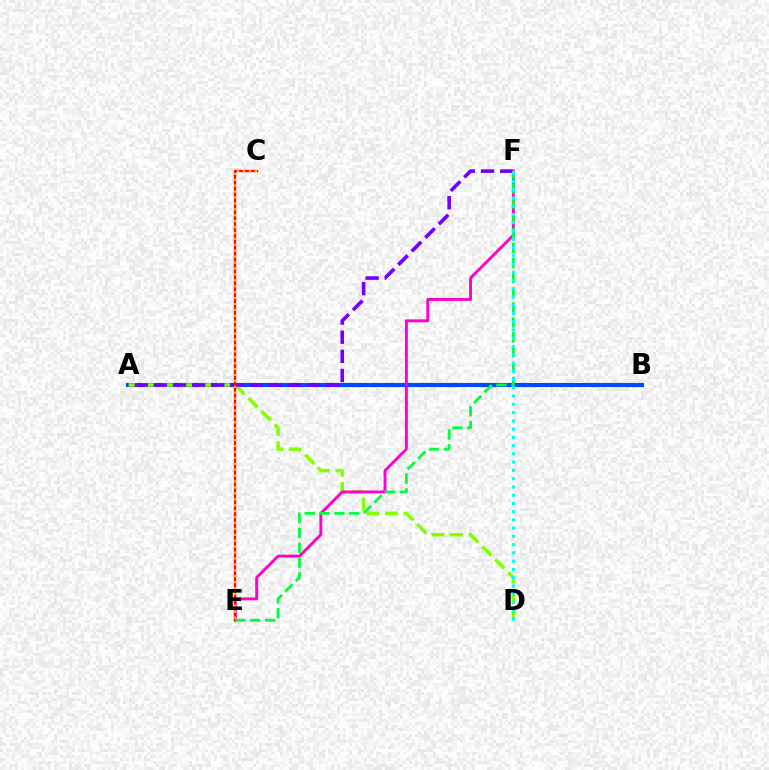{('A', 'B'): [{'color': '#004bff', 'line_style': 'solid', 'thickness': 2.96}], ('A', 'D'): [{'color': '#84ff00', 'line_style': 'dashed', 'thickness': 2.51}], ('A', 'F'): [{'color': '#7200ff', 'line_style': 'dashed', 'thickness': 2.6}], ('E', 'F'): [{'color': '#ff00cf', 'line_style': 'solid', 'thickness': 2.09}, {'color': '#00ff39', 'line_style': 'dashed', 'thickness': 2.02}], ('C', 'E'): [{'color': '#ff0000', 'line_style': 'solid', 'thickness': 1.67}, {'color': '#ffbd00', 'line_style': 'dotted', 'thickness': 1.61}], ('D', 'F'): [{'color': '#00fff6', 'line_style': 'dotted', 'thickness': 2.24}]}